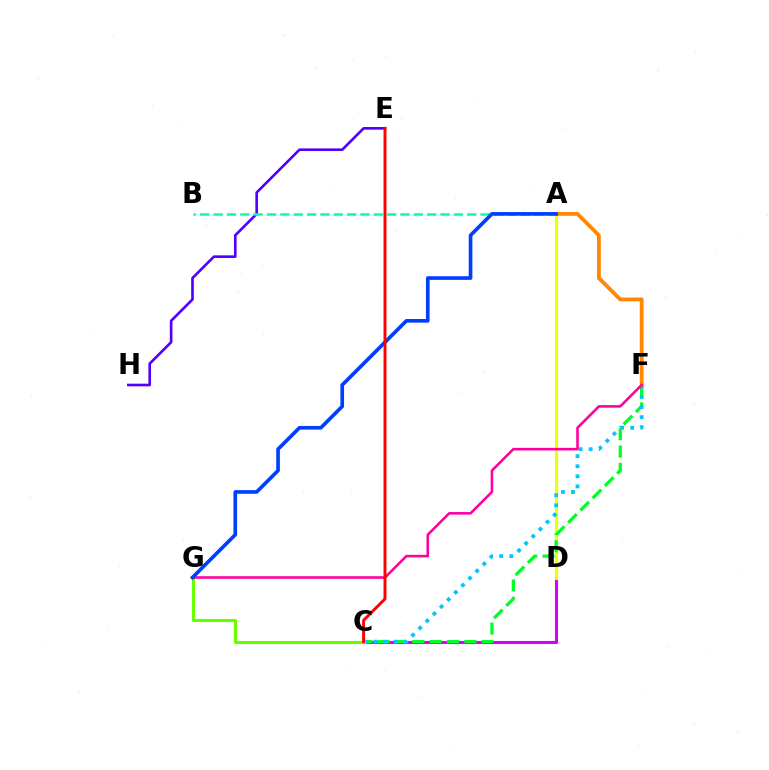{('C', 'D'): [{'color': '#d600ff', 'line_style': 'solid', 'thickness': 2.21}], ('A', 'D'): [{'color': '#eeff00', 'line_style': 'solid', 'thickness': 2.29}], ('C', 'F'): [{'color': '#00ff27', 'line_style': 'dashed', 'thickness': 2.36}, {'color': '#00c7ff', 'line_style': 'dotted', 'thickness': 2.74}], ('E', 'H'): [{'color': '#4f00ff', 'line_style': 'solid', 'thickness': 1.89}], ('C', 'G'): [{'color': '#66ff00', 'line_style': 'solid', 'thickness': 2.22}], ('A', 'B'): [{'color': '#00ffaf', 'line_style': 'dashed', 'thickness': 1.81}], ('A', 'F'): [{'color': '#ff8800', 'line_style': 'solid', 'thickness': 2.74}], ('F', 'G'): [{'color': '#ff00a0', 'line_style': 'solid', 'thickness': 1.86}], ('A', 'G'): [{'color': '#003fff', 'line_style': 'solid', 'thickness': 2.63}], ('C', 'E'): [{'color': '#ff0000', 'line_style': 'solid', 'thickness': 2.11}]}